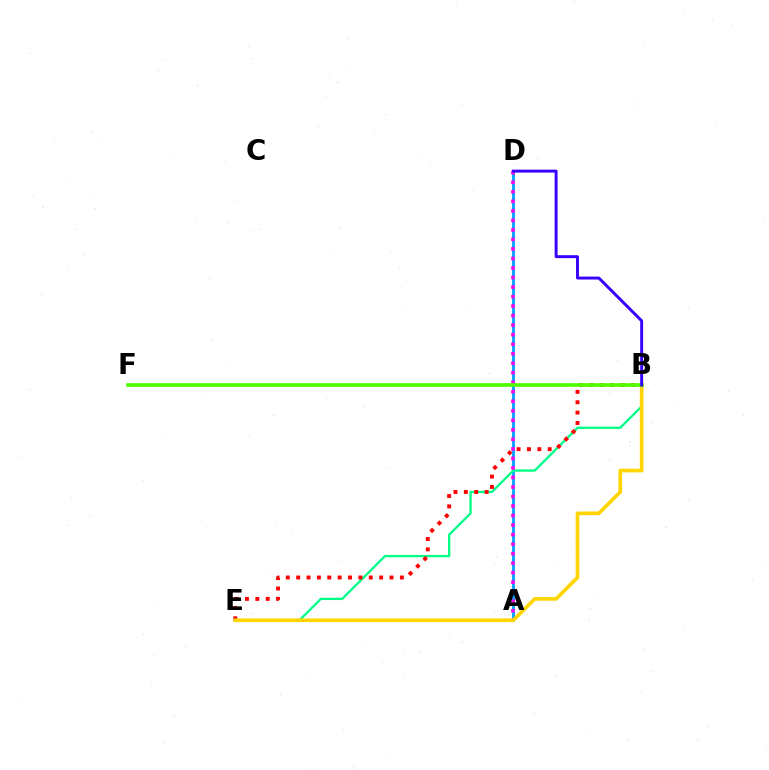{('A', 'D'): [{'color': '#009eff', 'line_style': 'solid', 'thickness': 2.03}, {'color': '#ff00ed', 'line_style': 'dotted', 'thickness': 2.59}], ('B', 'E'): [{'color': '#00ff86', 'line_style': 'solid', 'thickness': 1.66}, {'color': '#ff0000', 'line_style': 'dotted', 'thickness': 2.82}, {'color': '#ffd500', 'line_style': 'solid', 'thickness': 2.64}], ('B', 'F'): [{'color': '#4fff00', 'line_style': 'solid', 'thickness': 2.66}], ('B', 'D'): [{'color': '#3700ff', 'line_style': 'solid', 'thickness': 2.11}]}